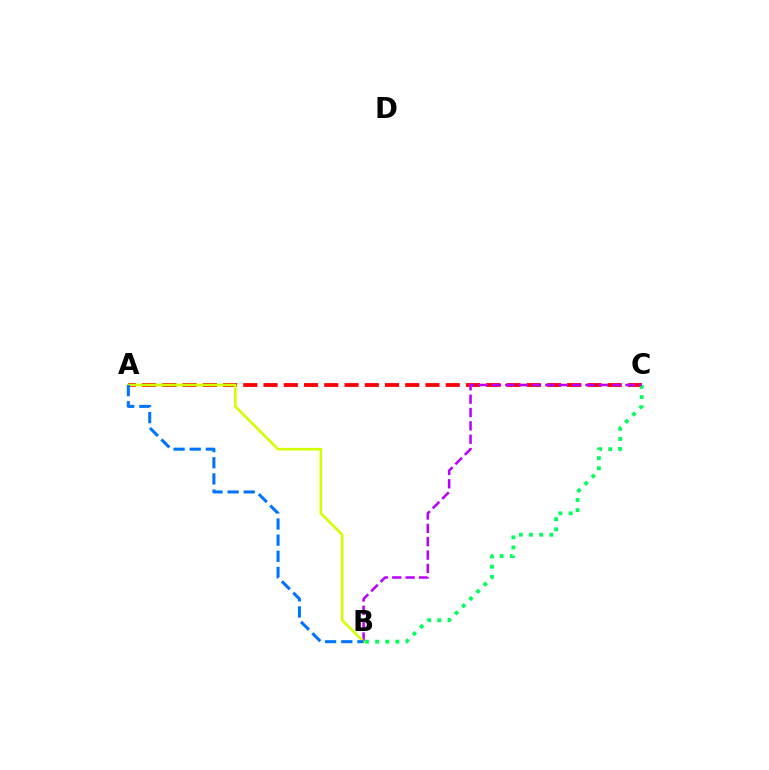{('A', 'C'): [{'color': '#ff0000', 'line_style': 'dashed', 'thickness': 2.75}], ('B', 'C'): [{'color': '#00ff5c', 'line_style': 'dotted', 'thickness': 2.76}, {'color': '#b900ff', 'line_style': 'dashed', 'thickness': 1.81}], ('A', 'B'): [{'color': '#d1ff00', 'line_style': 'solid', 'thickness': 1.88}, {'color': '#0074ff', 'line_style': 'dashed', 'thickness': 2.19}]}